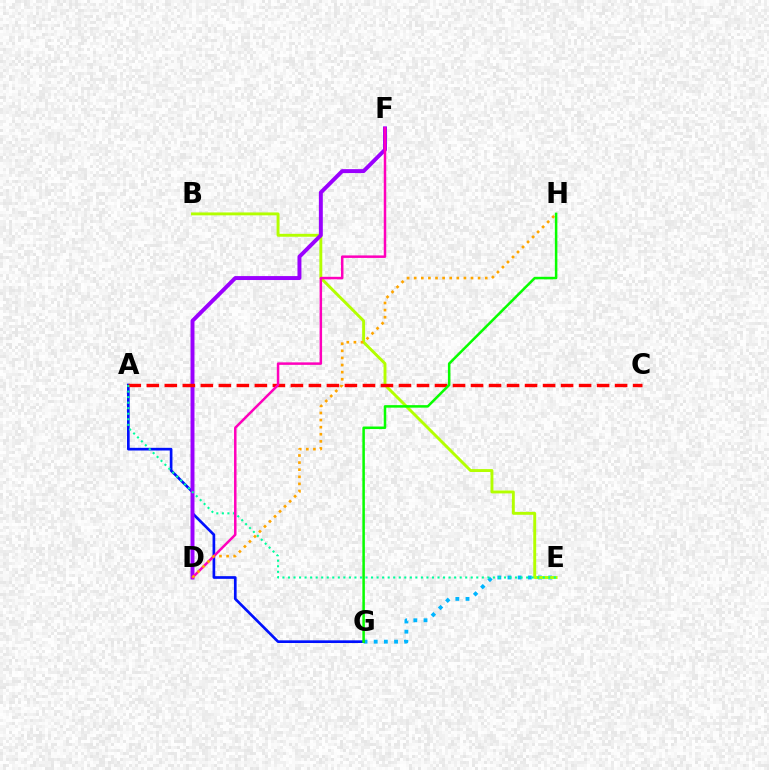{('E', 'G'): [{'color': '#00b5ff', 'line_style': 'dotted', 'thickness': 2.76}], ('B', 'E'): [{'color': '#b3ff00', 'line_style': 'solid', 'thickness': 2.09}], ('A', 'G'): [{'color': '#0010ff', 'line_style': 'solid', 'thickness': 1.93}], ('D', 'F'): [{'color': '#9b00ff', 'line_style': 'solid', 'thickness': 2.84}, {'color': '#ff00bd', 'line_style': 'solid', 'thickness': 1.8}], ('A', 'C'): [{'color': '#ff0000', 'line_style': 'dashed', 'thickness': 2.45}], ('A', 'E'): [{'color': '#00ff9d', 'line_style': 'dotted', 'thickness': 1.5}], ('G', 'H'): [{'color': '#08ff00', 'line_style': 'solid', 'thickness': 1.81}], ('D', 'H'): [{'color': '#ffa500', 'line_style': 'dotted', 'thickness': 1.93}]}